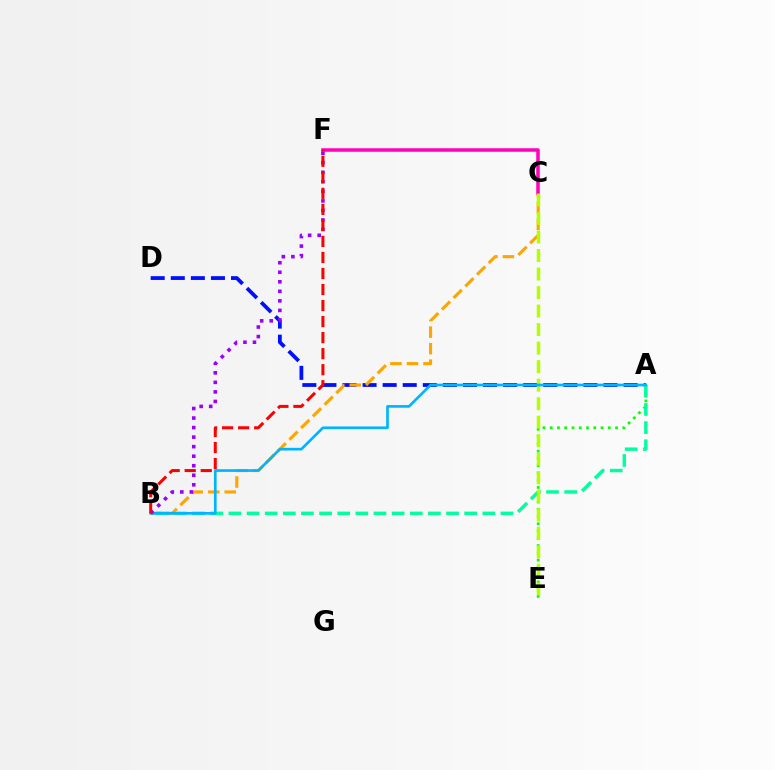{('A', 'D'): [{'color': '#0010ff', 'line_style': 'dashed', 'thickness': 2.73}], ('B', 'C'): [{'color': '#ffa500', 'line_style': 'dashed', 'thickness': 2.24}], ('A', 'E'): [{'color': '#08ff00', 'line_style': 'dotted', 'thickness': 1.97}], ('A', 'B'): [{'color': '#00ff9d', 'line_style': 'dashed', 'thickness': 2.46}, {'color': '#00b5ff', 'line_style': 'solid', 'thickness': 1.93}], ('C', 'F'): [{'color': '#ff00bd', 'line_style': 'solid', 'thickness': 2.53}], ('C', 'E'): [{'color': '#b3ff00', 'line_style': 'dashed', 'thickness': 2.52}], ('B', 'F'): [{'color': '#9b00ff', 'line_style': 'dotted', 'thickness': 2.59}, {'color': '#ff0000', 'line_style': 'dashed', 'thickness': 2.18}]}